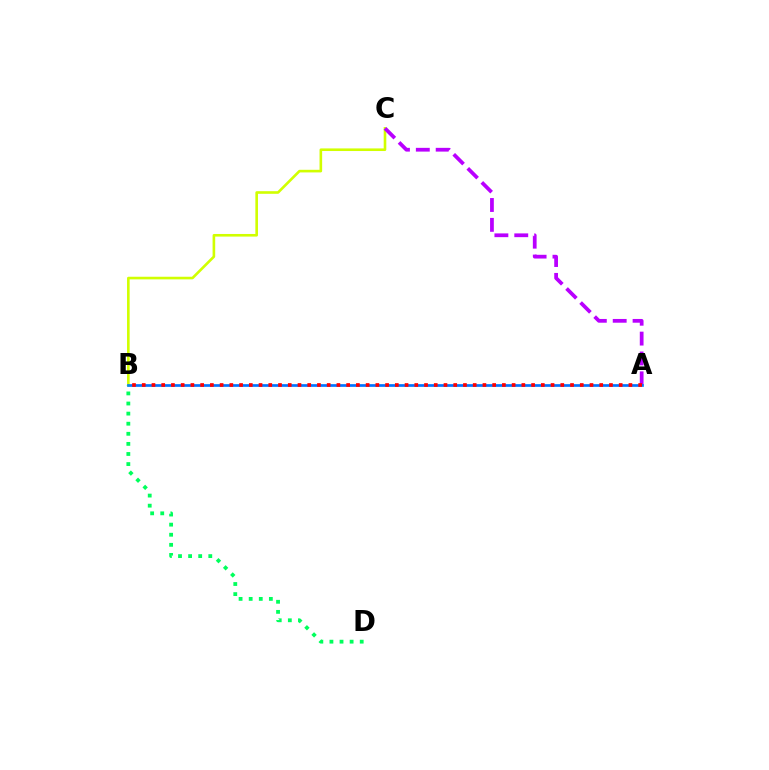{('B', 'C'): [{'color': '#d1ff00', 'line_style': 'solid', 'thickness': 1.89}], ('A', 'C'): [{'color': '#b900ff', 'line_style': 'dashed', 'thickness': 2.7}], ('A', 'B'): [{'color': '#0074ff', 'line_style': 'solid', 'thickness': 1.93}, {'color': '#ff0000', 'line_style': 'dotted', 'thickness': 2.64}], ('B', 'D'): [{'color': '#00ff5c', 'line_style': 'dotted', 'thickness': 2.74}]}